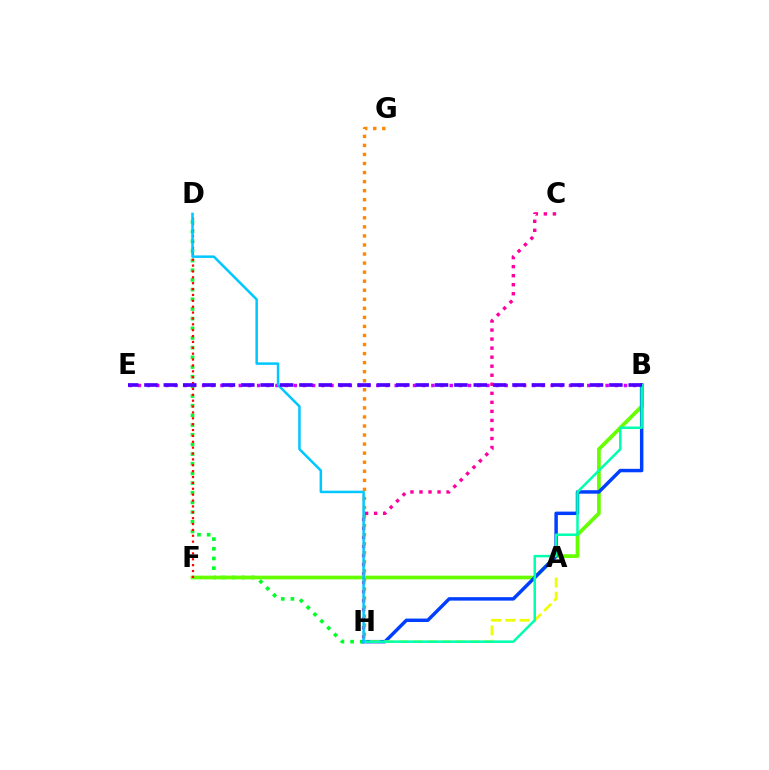{('D', 'H'): [{'color': '#00ff27', 'line_style': 'dotted', 'thickness': 2.63}, {'color': '#00c7ff', 'line_style': 'solid', 'thickness': 1.81}], ('B', 'F'): [{'color': '#66ff00', 'line_style': 'solid', 'thickness': 2.67}], ('B', 'H'): [{'color': '#003fff', 'line_style': 'solid', 'thickness': 2.49}, {'color': '#00ffaf', 'line_style': 'solid', 'thickness': 1.8}], ('D', 'F'): [{'color': '#ff0000', 'line_style': 'dotted', 'thickness': 1.6}], ('A', 'H'): [{'color': '#eeff00', 'line_style': 'dashed', 'thickness': 1.93}], ('B', 'E'): [{'color': '#d600ff', 'line_style': 'dotted', 'thickness': 2.49}, {'color': '#4f00ff', 'line_style': 'dashed', 'thickness': 2.63}], ('C', 'H'): [{'color': '#ff00a0', 'line_style': 'dotted', 'thickness': 2.45}], ('G', 'H'): [{'color': '#ff8800', 'line_style': 'dotted', 'thickness': 2.46}]}